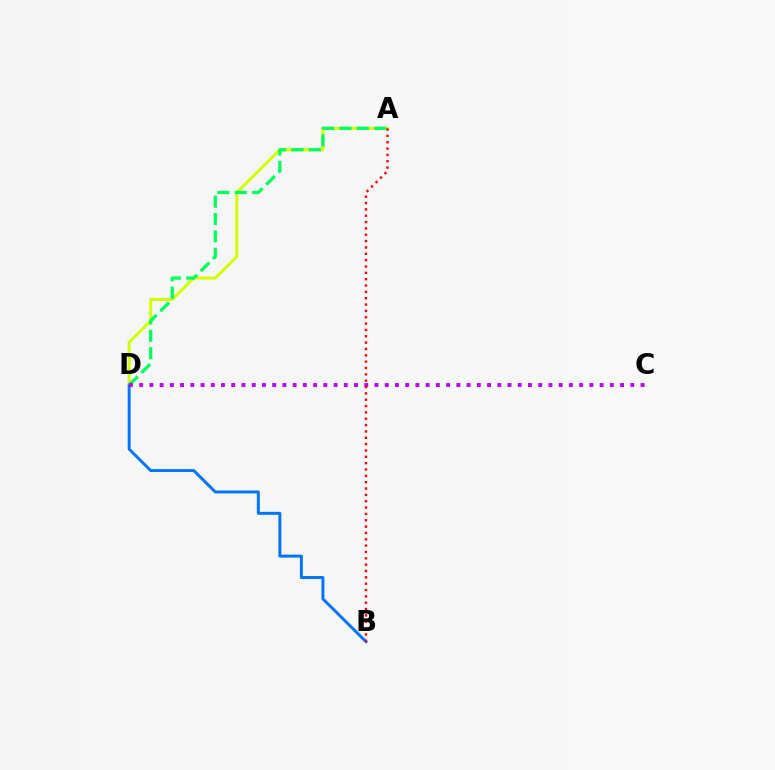{('A', 'D'): [{'color': '#d1ff00', 'line_style': 'solid', 'thickness': 2.17}, {'color': '#00ff5c', 'line_style': 'dashed', 'thickness': 2.36}], ('B', 'D'): [{'color': '#0074ff', 'line_style': 'solid', 'thickness': 2.12}], ('C', 'D'): [{'color': '#b900ff', 'line_style': 'dotted', 'thickness': 2.78}], ('A', 'B'): [{'color': '#ff0000', 'line_style': 'dotted', 'thickness': 1.72}]}